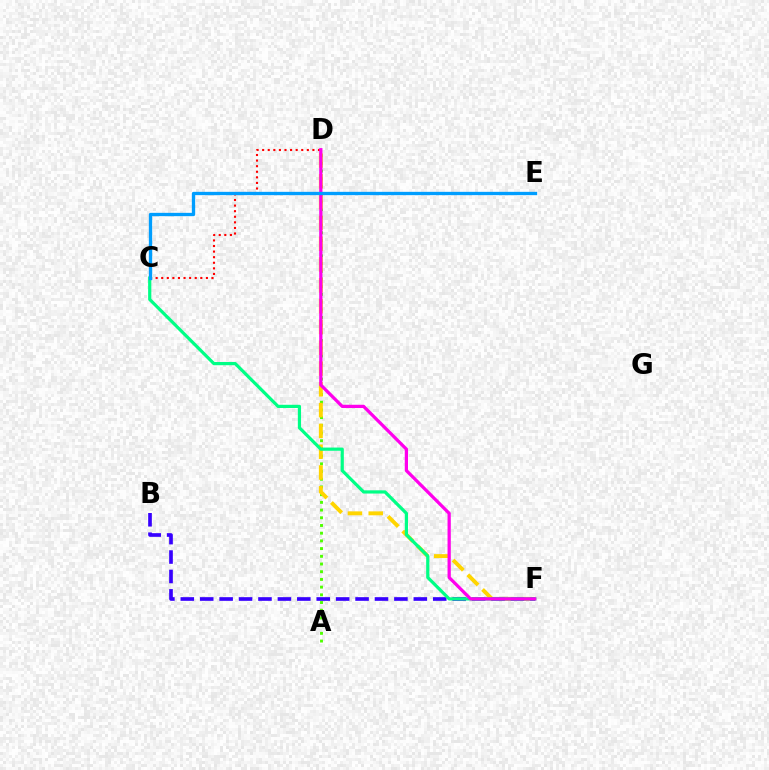{('A', 'D'): [{'color': '#4fff00', 'line_style': 'dotted', 'thickness': 2.09}], ('C', 'D'): [{'color': '#ff0000', 'line_style': 'dotted', 'thickness': 1.52}], ('D', 'F'): [{'color': '#ffd500', 'line_style': 'dashed', 'thickness': 2.83}, {'color': '#ff00ed', 'line_style': 'solid', 'thickness': 2.34}], ('B', 'F'): [{'color': '#3700ff', 'line_style': 'dashed', 'thickness': 2.64}], ('C', 'F'): [{'color': '#00ff86', 'line_style': 'solid', 'thickness': 2.31}], ('C', 'E'): [{'color': '#009eff', 'line_style': 'solid', 'thickness': 2.39}]}